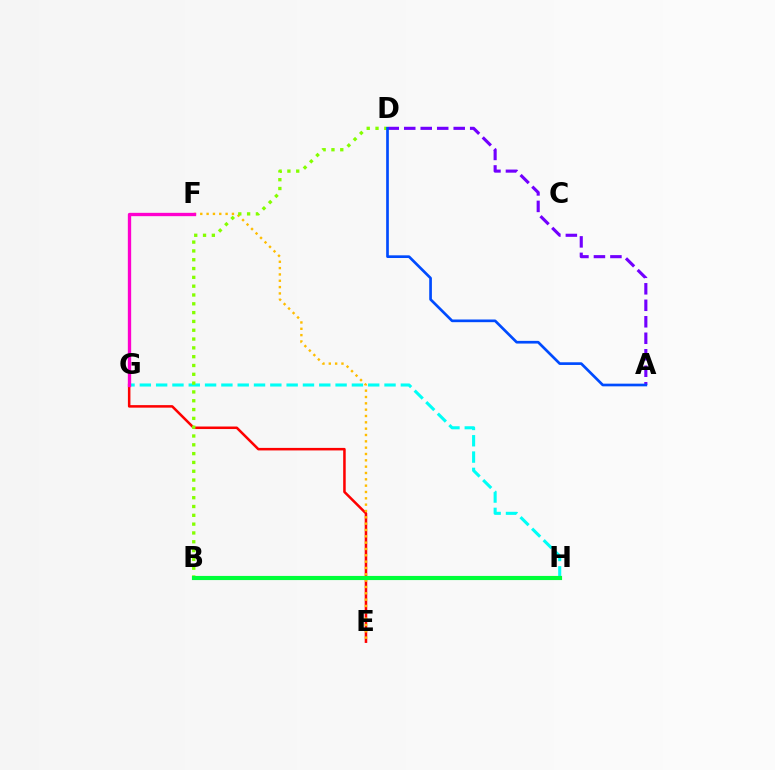{('E', 'G'): [{'color': '#ff0000', 'line_style': 'solid', 'thickness': 1.82}], ('E', 'F'): [{'color': '#ffbd00', 'line_style': 'dotted', 'thickness': 1.72}], ('G', 'H'): [{'color': '#00fff6', 'line_style': 'dashed', 'thickness': 2.22}], ('A', 'D'): [{'color': '#7200ff', 'line_style': 'dashed', 'thickness': 2.24}, {'color': '#004bff', 'line_style': 'solid', 'thickness': 1.93}], ('F', 'G'): [{'color': '#ff00cf', 'line_style': 'solid', 'thickness': 2.39}], ('B', 'D'): [{'color': '#84ff00', 'line_style': 'dotted', 'thickness': 2.39}], ('B', 'H'): [{'color': '#00ff39', 'line_style': 'solid', 'thickness': 2.98}]}